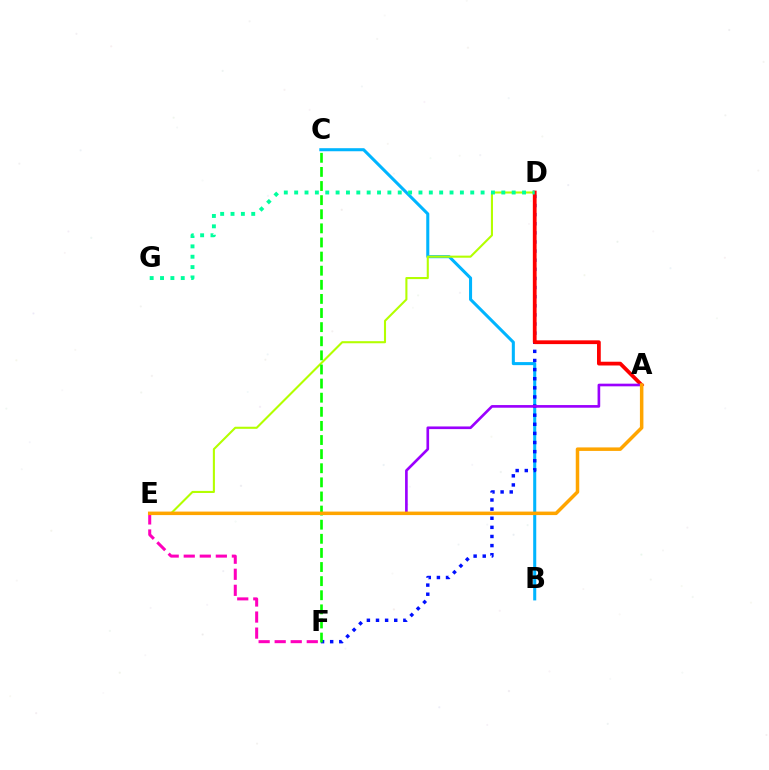{('B', 'C'): [{'color': '#00b5ff', 'line_style': 'solid', 'thickness': 2.2}], ('D', 'F'): [{'color': '#0010ff', 'line_style': 'dotted', 'thickness': 2.48}], ('E', 'F'): [{'color': '#ff00bd', 'line_style': 'dashed', 'thickness': 2.18}], ('D', 'E'): [{'color': '#b3ff00', 'line_style': 'solid', 'thickness': 1.5}], ('C', 'F'): [{'color': '#08ff00', 'line_style': 'dashed', 'thickness': 1.92}], ('A', 'D'): [{'color': '#ff0000', 'line_style': 'solid', 'thickness': 2.71}], ('A', 'E'): [{'color': '#9b00ff', 'line_style': 'solid', 'thickness': 1.91}, {'color': '#ffa500', 'line_style': 'solid', 'thickness': 2.52}], ('D', 'G'): [{'color': '#00ff9d', 'line_style': 'dotted', 'thickness': 2.81}]}